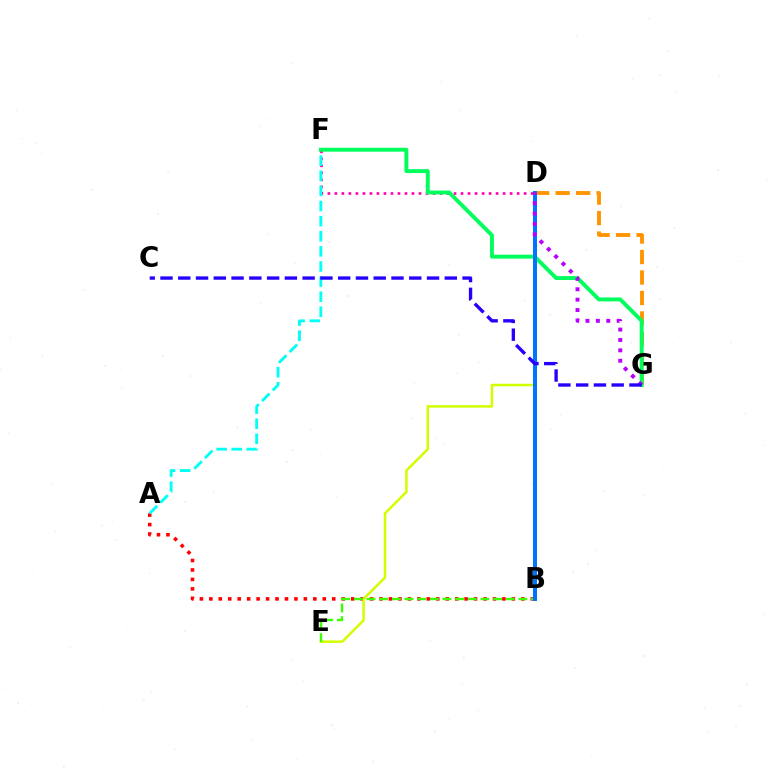{('A', 'B'): [{'color': '#ff0000', 'line_style': 'dotted', 'thickness': 2.57}], ('D', 'E'): [{'color': '#d1ff00', 'line_style': 'solid', 'thickness': 1.8}], ('D', 'G'): [{'color': '#ff9400', 'line_style': 'dashed', 'thickness': 2.78}, {'color': '#b900ff', 'line_style': 'dotted', 'thickness': 2.82}], ('B', 'E'): [{'color': '#3dff00', 'line_style': 'dashed', 'thickness': 1.72}], ('D', 'F'): [{'color': '#ff00ac', 'line_style': 'dotted', 'thickness': 1.9}], ('A', 'F'): [{'color': '#00fff6', 'line_style': 'dashed', 'thickness': 2.05}], ('F', 'G'): [{'color': '#00ff5c', 'line_style': 'solid', 'thickness': 2.81}], ('B', 'D'): [{'color': '#0074ff', 'line_style': 'solid', 'thickness': 2.86}], ('C', 'G'): [{'color': '#2500ff', 'line_style': 'dashed', 'thickness': 2.41}]}